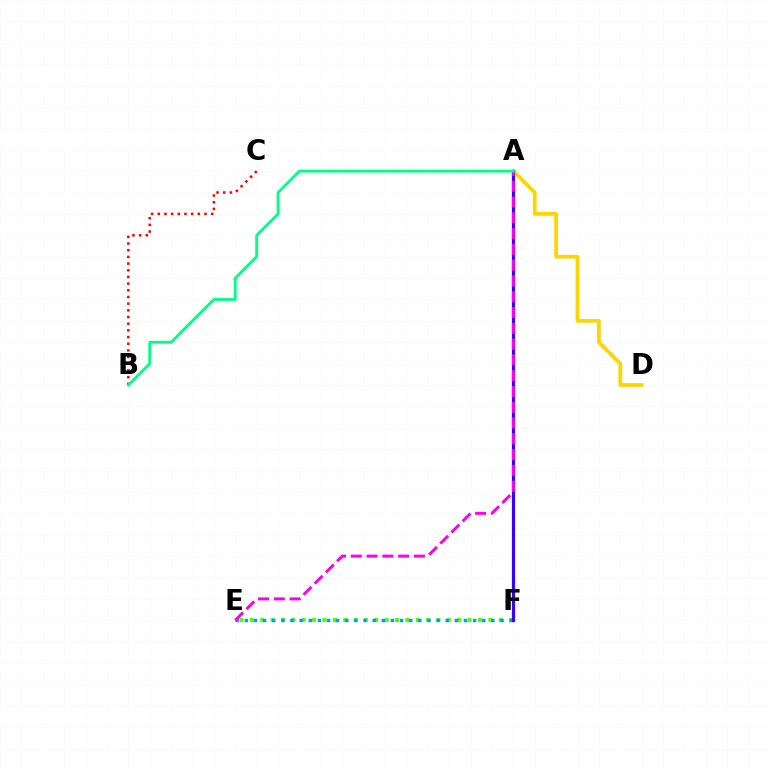{('A', 'D'): [{'color': '#ffd500', 'line_style': 'solid', 'thickness': 2.69}], ('E', 'F'): [{'color': '#4fff00', 'line_style': 'dotted', 'thickness': 2.82}, {'color': '#009eff', 'line_style': 'dotted', 'thickness': 2.48}], ('A', 'F'): [{'color': '#3700ff', 'line_style': 'solid', 'thickness': 2.29}], ('A', 'E'): [{'color': '#ff00ed', 'line_style': 'dashed', 'thickness': 2.14}], ('B', 'C'): [{'color': '#ff0000', 'line_style': 'dotted', 'thickness': 1.81}], ('A', 'B'): [{'color': '#00ff86', 'line_style': 'solid', 'thickness': 2.01}]}